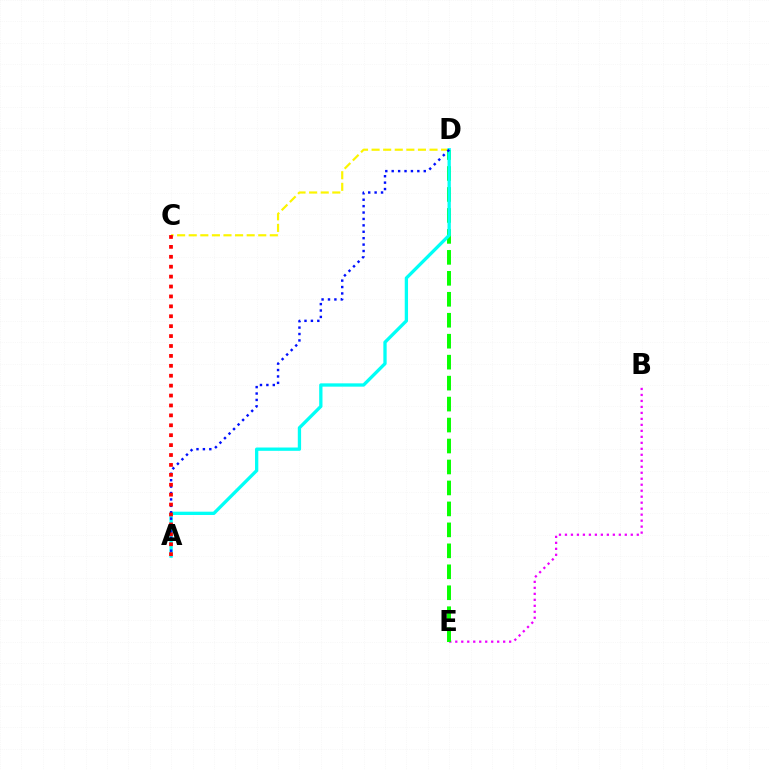{('B', 'E'): [{'color': '#ee00ff', 'line_style': 'dotted', 'thickness': 1.63}], ('C', 'D'): [{'color': '#fcf500', 'line_style': 'dashed', 'thickness': 1.57}], ('D', 'E'): [{'color': '#08ff00', 'line_style': 'dashed', 'thickness': 2.85}], ('A', 'D'): [{'color': '#00fff6', 'line_style': 'solid', 'thickness': 2.38}, {'color': '#0010ff', 'line_style': 'dotted', 'thickness': 1.74}], ('A', 'C'): [{'color': '#ff0000', 'line_style': 'dotted', 'thickness': 2.69}]}